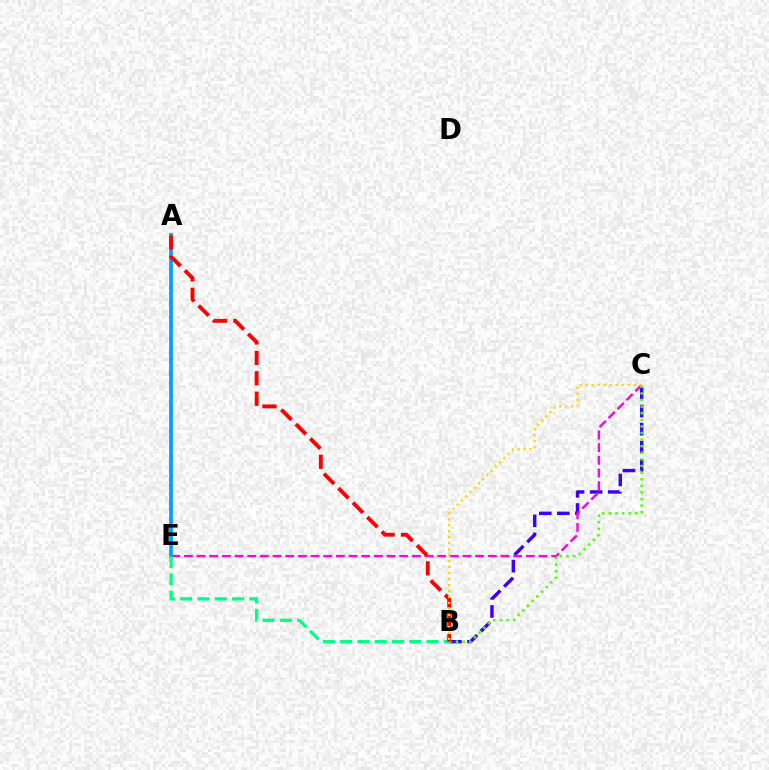{('A', 'E'): [{'color': '#009eff', 'line_style': 'solid', 'thickness': 2.67}], ('B', 'C'): [{'color': '#3700ff', 'line_style': 'dashed', 'thickness': 2.45}, {'color': '#4fff00', 'line_style': 'dotted', 'thickness': 1.79}, {'color': '#ffd500', 'line_style': 'dotted', 'thickness': 1.63}], ('C', 'E'): [{'color': '#ff00ed', 'line_style': 'dashed', 'thickness': 1.72}], ('B', 'E'): [{'color': '#00ff86', 'line_style': 'dashed', 'thickness': 2.35}], ('A', 'B'): [{'color': '#ff0000', 'line_style': 'dashed', 'thickness': 2.78}]}